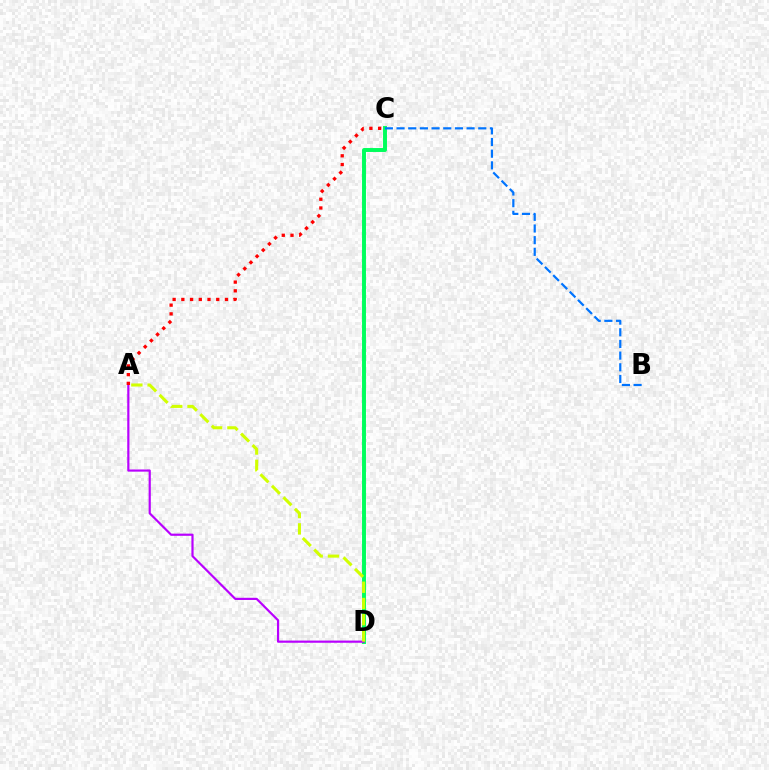{('C', 'D'): [{'color': '#00ff5c', 'line_style': 'solid', 'thickness': 2.84}], ('B', 'C'): [{'color': '#0074ff', 'line_style': 'dashed', 'thickness': 1.59}], ('A', 'D'): [{'color': '#b900ff', 'line_style': 'solid', 'thickness': 1.57}, {'color': '#d1ff00', 'line_style': 'dashed', 'thickness': 2.21}], ('A', 'C'): [{'color': '#ff0000', 'line_style': 'dotted', 'thickness': 2.37}]}